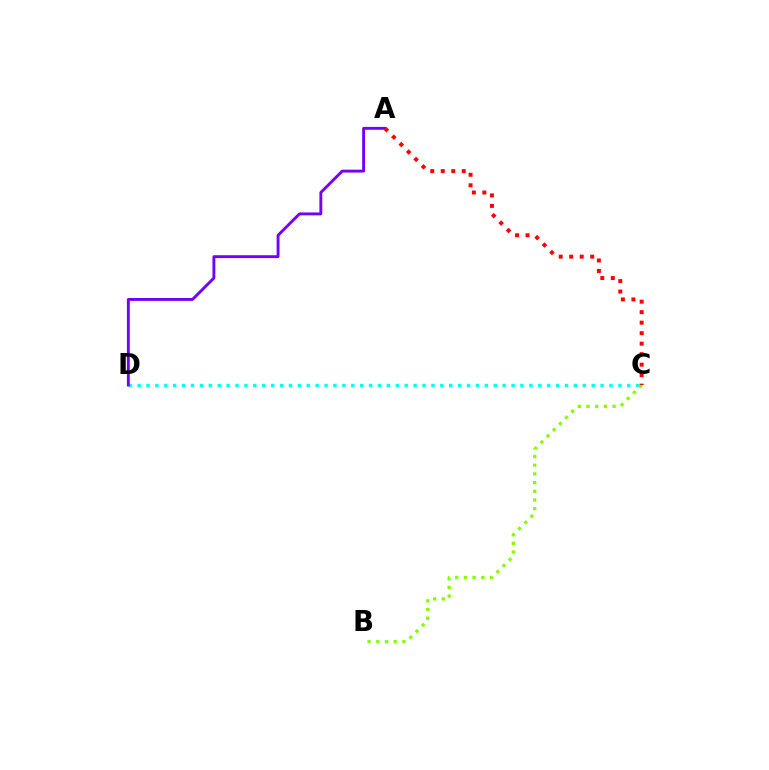{('C', 'D'): [{'color': '#00fff6', 'line_style': 'dotted', 'thickness': 2.42}], ('B', 'C'): [{'color': '#84ff00', 'line_style': 'dotted', 'thickness': 2.36}], ('A', 'D'): [{'color': '#7200ff', 'line_style': 'solid', 'thickness': 2.07}], ('A', 'C'): [{'color': '#ff0000', 'line_style': 'dotted', 'thickness': 2.85}]}